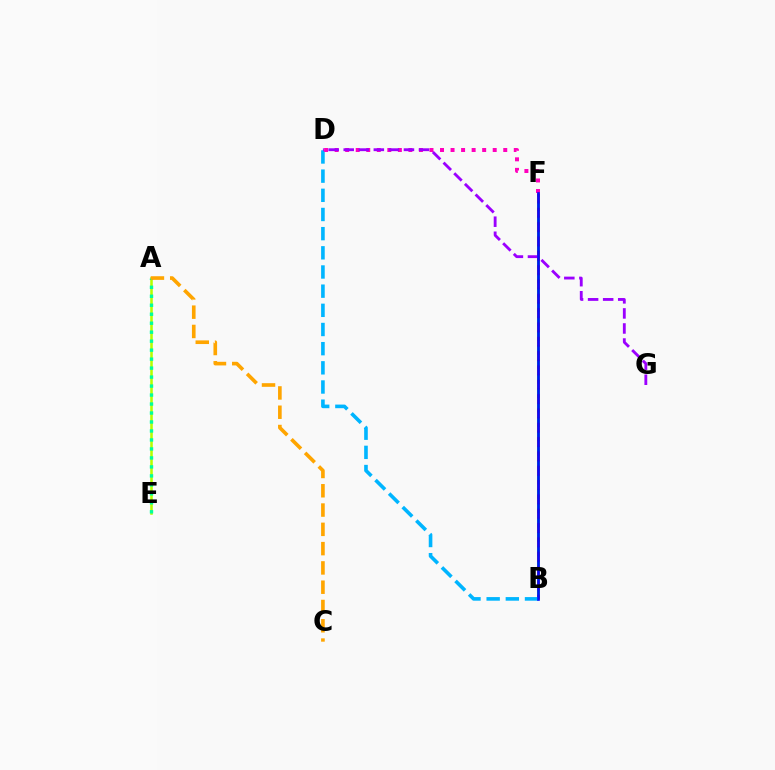{('B', 'F'): [{'color': '#08ff00', 'line_style': 'dashed', 'thickness': 1.95}, {'color': '#ff0000', 'line_style': 'dashed', 'thickness': 1.95}, {'color': '#0010ff', 'line_style': 'solid', 'thickness': 1.9}], ('A', 'E'): [{'color': '#b3ff00', 'line_style': 'solid', 'thickness': 1.84}, {'color': '#00ff9d', 'line_style': 'dotted', 'thickness': 2.44}], ('B', 'D'): [{'color': '#00b5ff', 'line_style': 'dashed', 'thickness': 2.6}], ('D', 'F'): [{'color': '#ff00bd', 'line_style': 'dotted', 'thickness': 2.86}], ('D', 'G'): [{'color': '#9b00ff', 'line_style': 'dashed', 'thickness': 2.05}], ('A', 'C'): [{'color': '#ffa500', 'line_style': 'dashed', 'thickness': 2.62}]}